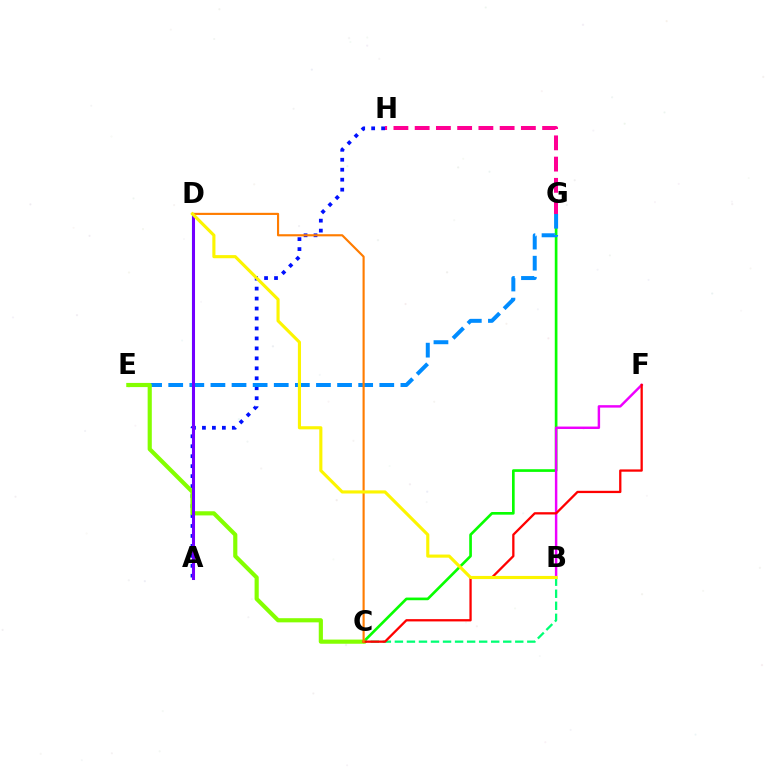{('C', 'G'): [{'color': '#08ff00', 'line_style': 'solid', 'thickness': 1.92}], ('B', 'F'): [{'color': '#ee00ff', 'line_style': 'solid', 'thickness': 1.76}], ('A', 'D'): [{'color': '#00fff6', 'line_style': 'solid', 'thickness': 1.54}, {'color': '#7200ff', 'line_style': 'solid', 'thickness': 2.19}], ('A', 'H'): [{'color': '#0010ff', 'line_style': 'dotted', 'thickness': 2.71}], ('B', 'C'): [{'color': '#00ff74', 'line_style': 'dashed', 'thickness': 1.64}], ('E', 'G'): [{'color': '#008cff', 'line_style': 'dashed', 'thickness': 2.87}], ('C', 'E'): [{'color': '#84ff00', 'line_style': 'solid', 'thickness': 2.99}], ('C', 'F'): [{'color': '#ff0000', 'line_style': 'solid', 'thickness': 1.65}], ('C', 'D'): [{'color': '#ff7c00', 'line_style': 'solid', 'thickness': 1.54}], ('G', 'H'): [{'color': '#ff0094', 'line_style': 'dashed', 'thickness': 2.89}], ('B', 'D'): [{'color': '#fcf500', 'line_style': 'solid', 'thickness': 2.24}]}